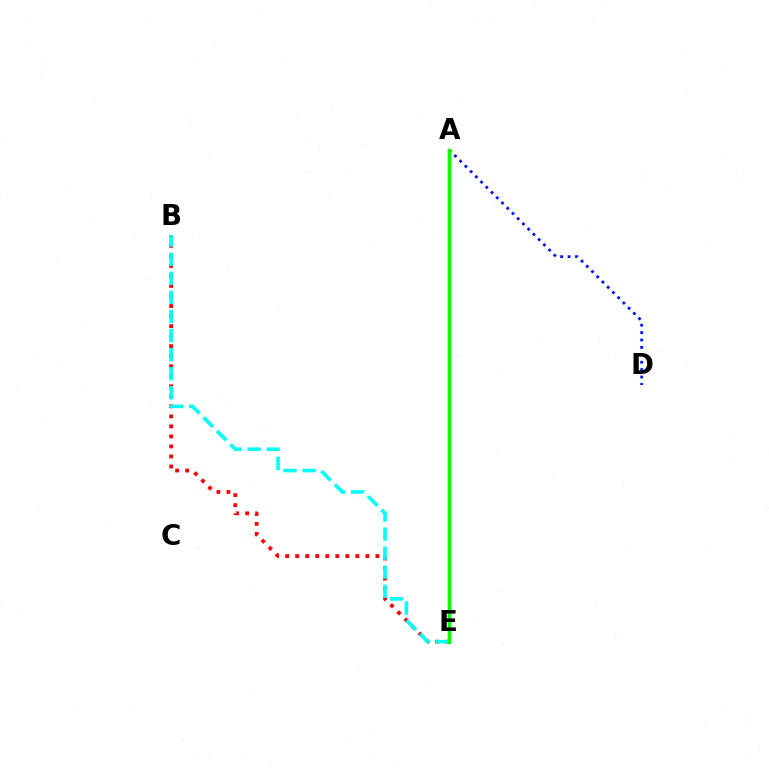{('B', 'E'): [{'color': '#ff0000', 'line_style': 'dotted', 'thickness': 2.73}, {'color': '#00fff6', 'line_style': 'dashed', 'thickness': 2.59}], ('A', 'E'): [{'color': '#fcf500', 'line_style': 'solid', 'thickness': 2.23}, {'color': '#ee00ff', 'line_style': 'solid', 'thickness': 2.37}, {'color': '#08ff00', 'line_style': 'solid', 'thickness': 2.35}], ('A', 'D'): [{'color': '#0010ff', 'line_style': 'dotted', 'thickness': 2.01}]}